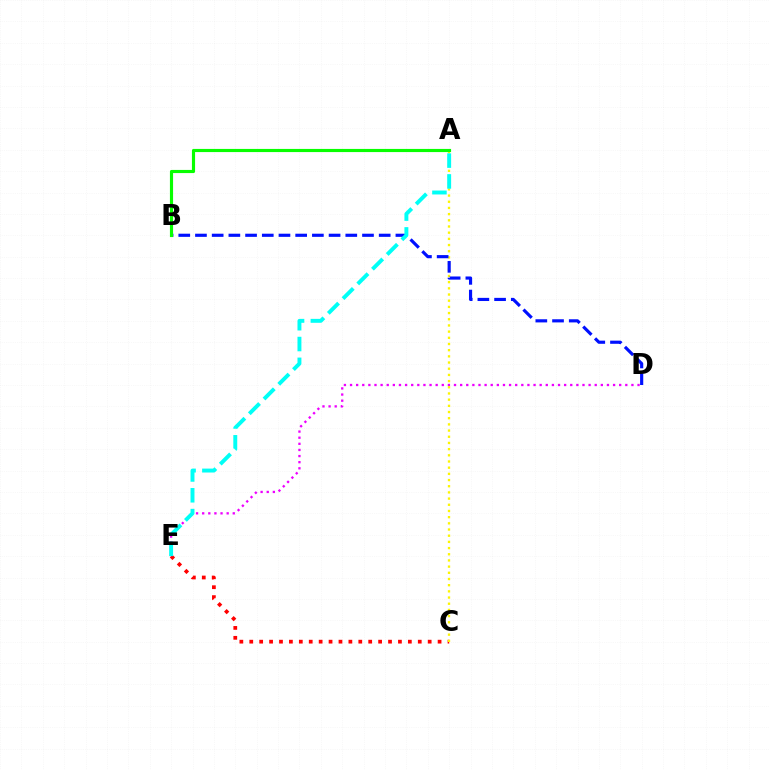{('C', 'E'): [{'color': '#ff0000', 'line_style': 'dotted', 'thickness': 2.69}], ('D', 'E'): [{'color': '#ee00ff', 'line_style': 'dotted', 'thickness': 1.66}], ('A', 'C'): [{'color': '#fcf500', 'line_style': 'dotted', 'thickness': 1.68}], ('B', 'D'): [{'color': '#0010ff', 'line_style': 'dashed', 'thickness': 2.27}], ('A', 'B'): [{'color': '#08ff00', 'line_style': 'solid', 'thickness': 2.27}], ('A', 'E'): [{'color': '#00fff6', 'line_style': 'dashed', 'thickness': 2.83}]}